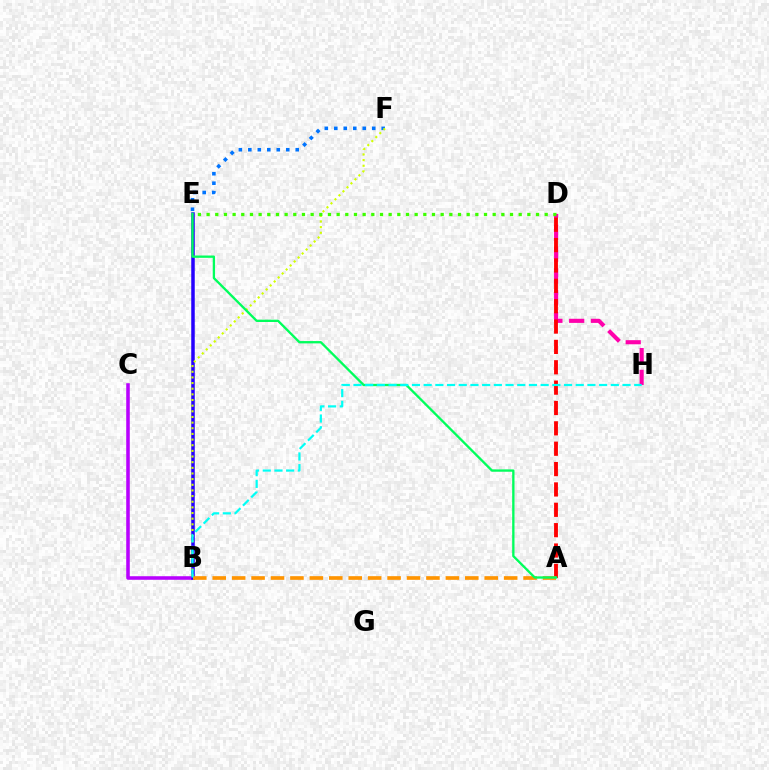{('D', 'H'): [{'color': '#ff00ac', 'line_style': 'dashed', 'thickness': 2.96}], ('B', 'C'): [{'color': '#b900ff', 'line_style': 'solid', 'thickness': 2.56}], ('B', 'E'): [{'color': '#2500ff', 'line_style': 'solid', 'thickness': 2.52}], ('A', 'D'): [{'color': '#ff0000', 'line_style': 'dashed', 'thickness': 2.77}], ('E', 'F'): [{'color': '#0074ff', 'line_style': 'dotted', 'thickness': 2.58}], ('B', 'F'): [{'color': '#d1ff00', 'line_style': 'dotted', 'thickness': 1.54}], ('A', 'B'): [{'color': '#ff9400', 'line_style': 'dashed', 'thickness': 2.64}], ('A', 'E'): [{'color': '#00ff5c', 'line_style': 'solid', 'thickness': 1.67}], ('B', 'H'): [{'color': '#00fff6', 'line_style': 'dashed', 'thickness': 1.59}], ('D', 'E'): [{'color': '#3dff00', 'line_style': 'dotted', 'thickness': 2.36}]}